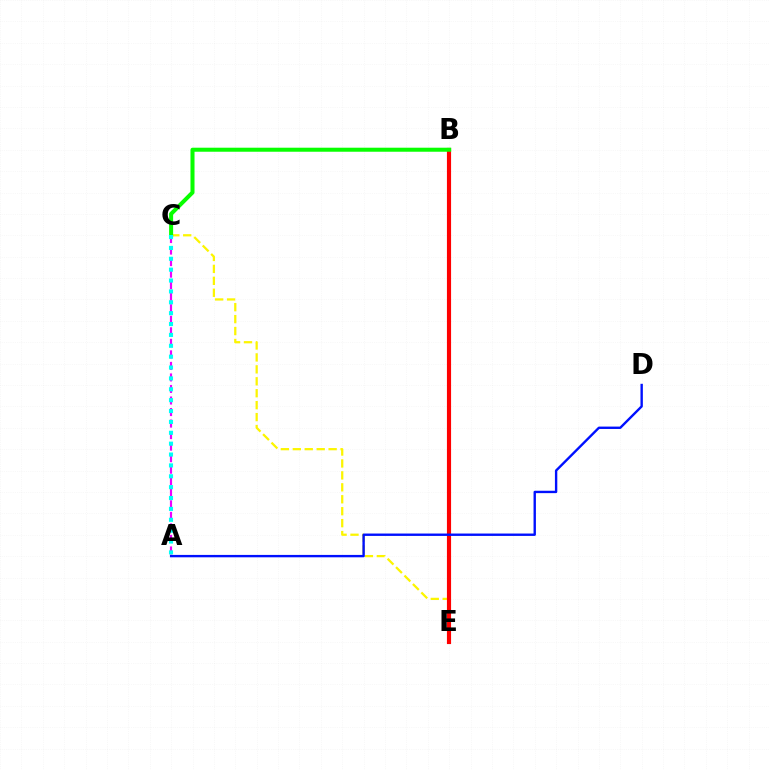{('C', 'E'): [{'color': '#fcf500', 'line_style': 'dashed', 'thickness': 1.62}], ('B', 'E'): [{'color': '#ff0000', 'line_style': 'solid', 'thickness': 2.99}], ('B', 'C'): [{'color': '#08ff00', 'line_style': 'solid', 'thickness': 2.9}], ('A', 'D'): [{'color': '#0010ff', 'line_style': 'solid', 'thickness': 1.72}], ('A', 'C'): [{'color': '#ee00ff', 'line_style': 'dashed', 'thickness': 1.57}, {'color': '#00fff6', 'line_style': 'dotted', 'thickness': 2.95}]}